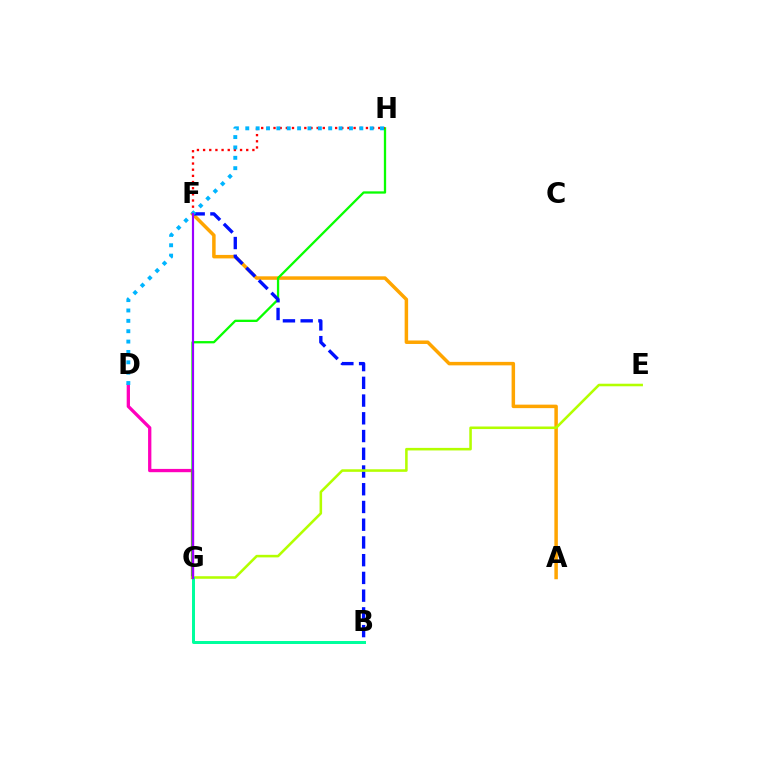{('D', 'G'): [{'color': '#ff00bd', 'line_style': 'solid', 'thickness': 2.37}], ('A', 'F'): [{'color': '#ffa500', 'line_style': 'solid', 'thickness': 2.51}], ('G', 'H'): [{'color': '#08ff00', 'line_style': 'solid', 'thickness': 1.65}], ('B', 'F'): [{'color': '#0010ff', 'line_style': 'dashed', 'thickness': 2.41}], ('E', 'G'): [{'color': '#b3ff00', 'line_style': 'solid', 'thickness': 1.84}], ('F', 'H'): [{'color': '#ff0000', 'line_style': 'dotted', 'thickness': 1.67}], ('D', 'H'): [{'color': '#00b5ff', 'line_style': 'dotted', 'thickness': 2.82}], ('B', 'G'): [{'color': '#00ff9d', 'line_style': 'solid', 'thickness': 2.15}], ('F', 'G'): [{'color': '#9b00ff', 'line_style': 'solid', 'thickness': 1.56}]}